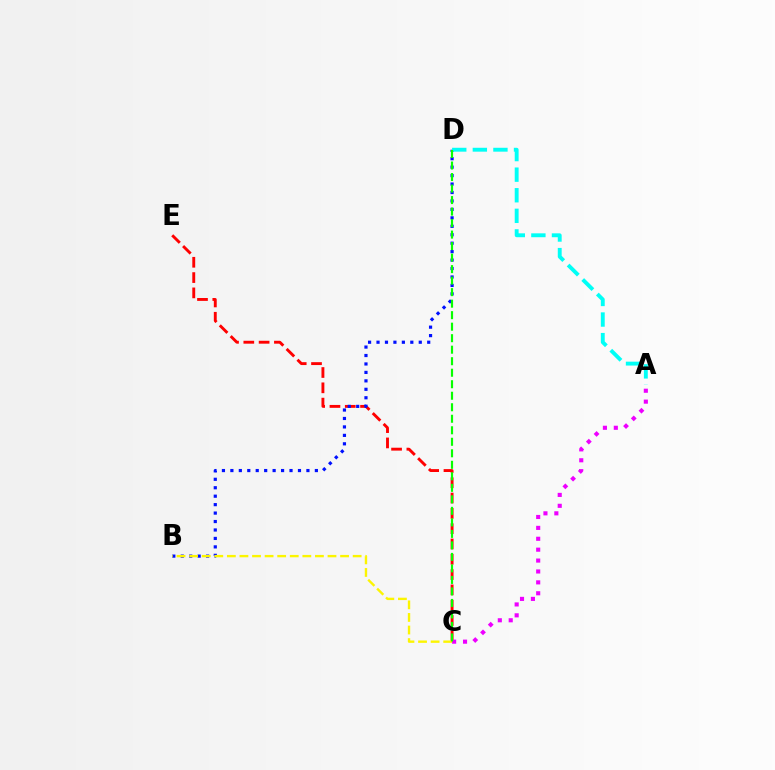{('C', 'E'): [{'color': '#ff0000', 'line_style': 'dashed', 'thickness': 2.08}], ('B', 'D'): [{'color': '#0010ff', 'line_style': 'dotted', 'thickness': 2.3}], ('B', 'C'): [{'color': '#fcf500', 'line_style': 'dashed', 'thickness': 1.71}], ('A', 'C'): [{'color': '#ee00ff', 'line_style': 'dotted', 'thickness': 2.96}], ('A', 'D'): [{'color': '#00fff6', 'line_style': 'dashed', 'thickness': 2.8}], ('C', 'D'): [{'color': '#08ff00', 'line_style': 'dashed', 'thickness': 1.56}]}